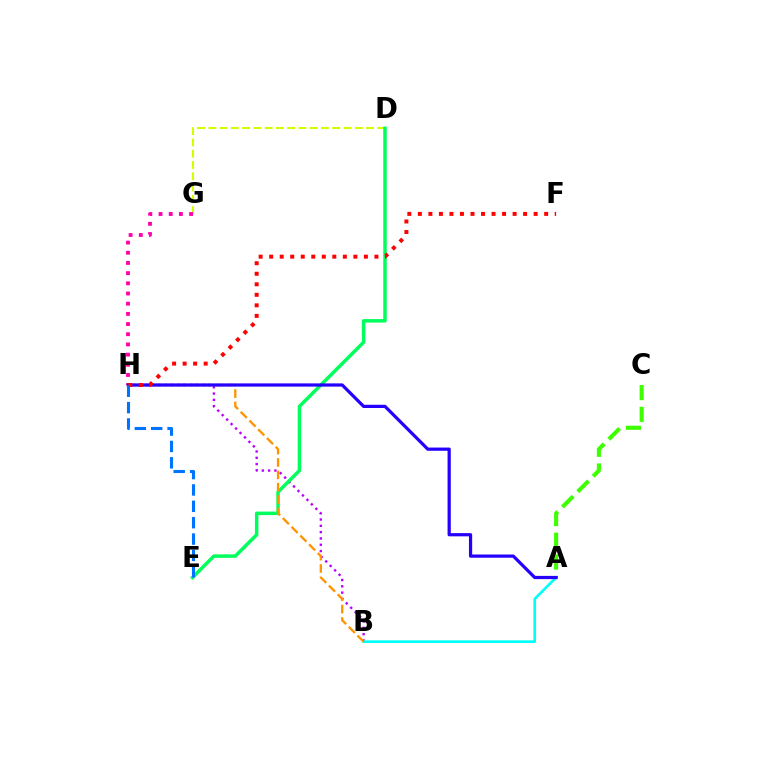{('D', 'G'): [{'color': '#d1ff00', 'line_style': 'dashed', 'thickness': 1.53}], ('B', 'H'): [{'color': '#b900ff', 'line_style': 'dotted', 'thickness': 1.71}, {'color': '#ff9400', 'line_style': 'dashed', 'thickness': 1.68}], ('A', 'C'): [{'color': '#3dff00', 'line_style': 'dashed', 'thickness': 2.95}], ('A', 'B'): [{'color': '#00fff6', 'line_style': 'solid', 'thickness': 1.92}], ('G', 'H'): [{'color': '#ff00ac', 'line_style': 'dotted', 'thickness': 2.77}], ('D', 'E'): [{'color': '#00ff5c', 'line_style': 'solid', 'thickness': 2.51}], ('A', 'H'): [{'color': '#2500ff', 'line_style': 'solid', 'thickness': 2.32}], ('F', 'H'): [{'color': '#ff0000', 'line_style': 'dotted', 'thickness': 2.86}], ('E', 'H'): [{'color': '#0074ff', 'line_style': 'dashed', 'thickness': 2.22}]}